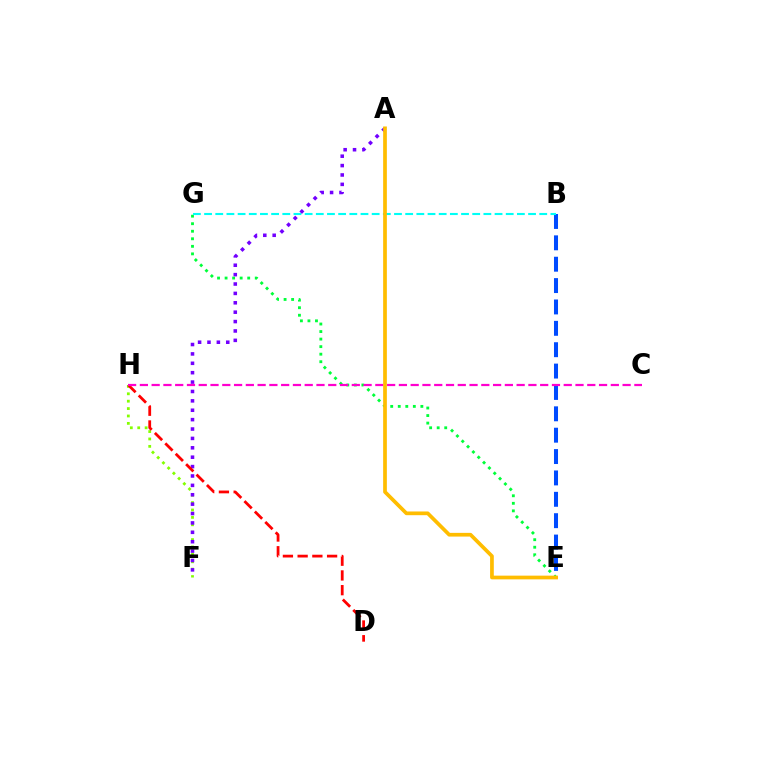{('E', 'G'): [{'color': '#00ff39', 'line_style': 'dotted', 'thickness': 2.05}], ('B', 'E'): [{'color': '#004bff', 'line_style': 'dashed', 'thickness': 2.9}], ('F', 'H'): [{'color': '#84ff00', 'line_style': 'dotted', 'thickness': 2.01}], ('A', 'F'): [{'color': '#7200ff', 'line_style': 'dotted', 'thickness': 2.55}], ('D', 'H'): [{'color': '#ff0000', 'line_style': 'dashed', 'thickness': 2.0}], ('C', 'H'): [{'color': '#ff00cf', 'line_style': 'dashed', 'thickness': 1.6}], ('B', 'G'): [{'color': '#00fff6', 'line_style': 'dashed', 'thickness': 1.52}], ('A', 'E'): [{'color': '#ffbd00', 'line_style': 'solid', 'thickness': 2.67}]}